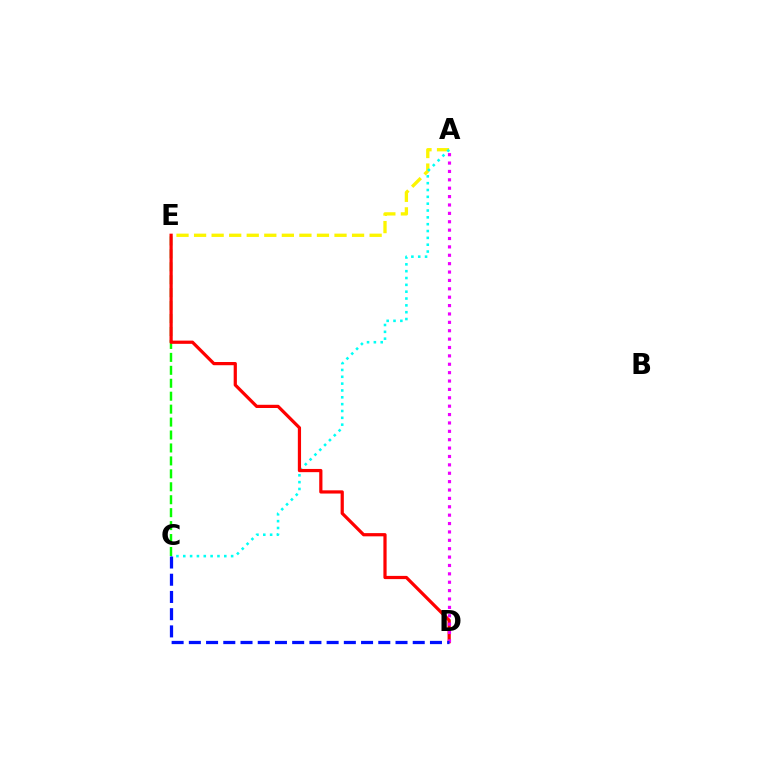{('A', 'E'): [{'color': '#fcf500', 'line_style': 'dashed', 'thickness': 2.38}], ('A', 'C'): [{'color': '#00fff6', 'line_style': 'dotted', 'thickness': 1.86}], ('C', 'E'): [{'color': '#08ff00', 'line_style': 'dashed', 'thickness': 1.76}], ('D', 'E'): [{'color': '#ff0000', 'line_style': 'solid', 'thickness': 2.32}], ('A', 'D'): [{'color': '#ee00ff', 'line_style': 'dotted', 'thickness': 2.28}], ('C', 'D'): [{'color': '#0010ff', 'line_style': 'dashed', 'thickness': 2.34}]}